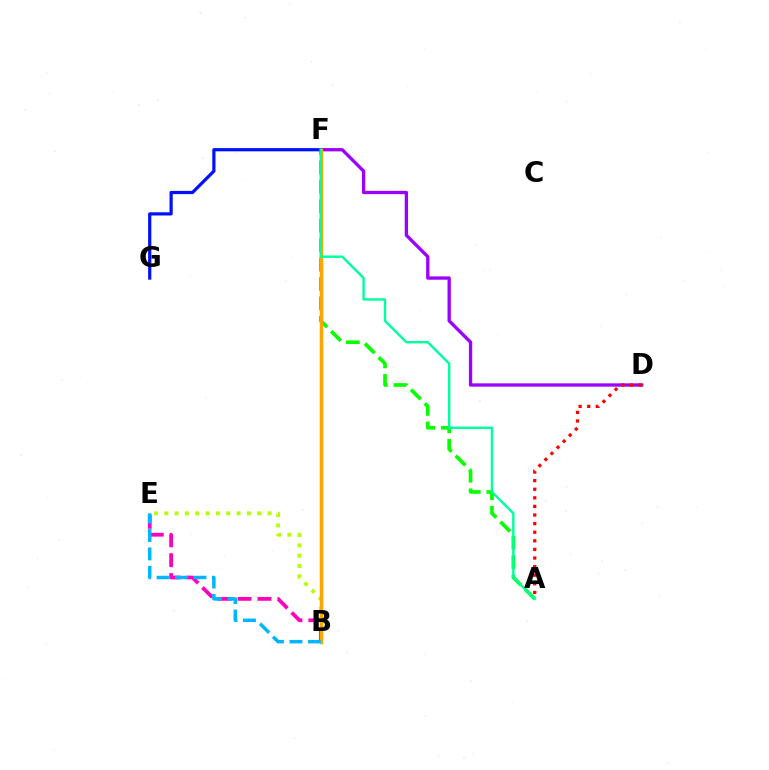{('A', 'F'): [{'color': '#08ff00', 'line_style': 'dashed', 'thickness': 2.64}, {'color': '#00ff9d', 'line_style': 'solid', 'thickness': 1.73}], ('B', 'E'): [{'color': '#b3ff00', 'line_style': 'dotted', 'thickness': 2.81}, {'color': '#ff00bd', 'line_style': 'dashed', 'thickness': 2.71}, {'color': '#00b5ff', 'line_style': 'dashed', 'thickness': 2.51}], ('F', 'G'): [{'color': '#0010ff', 'line_style': 'solid', 'thickness': 2.31}], ('D', 'F'): [{'color': '#9b00ff', 'line_style': 'solid', 'thickness': 2.39}], ('A', 'D'): [{'color': '#ff0000', 'line_style': 'dotted', 'thickness': 2.34}], ('B', 'F'): [{'color': '#ffa500', 'line_style': 'solid', 'thickness': 2.51}]}